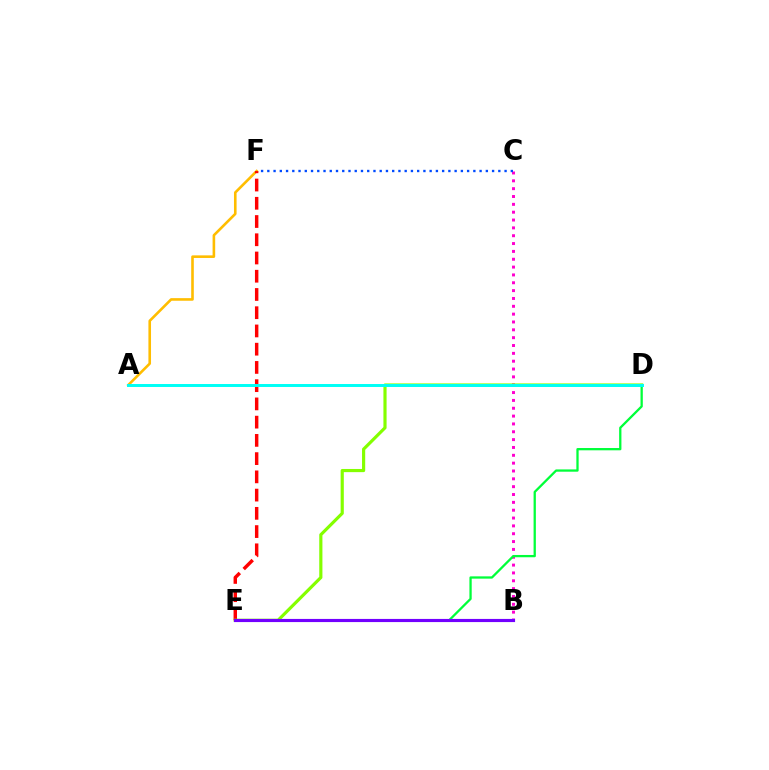{('A', 'F'): [{'color': '#ffbd00', 'line_style': 'solid', 'thickness': 1.88}], ('B', 'C'): [{'color': '#ff00cf', 'line_style': 'dotted', 'thickness': 2.13}], ('E', 'F'): [{'color': '#ff0000', 'line_style': 'dashed', 'thickness': 2.48}], ('D', 'E'): [{'color': '#00ff39', 'line_style': 'solid', 'thickness': 1.65}, {'color': '#84ff00', 'line_style': 'solid', 'thickness': 2.28}], ('A', 'D'): [{'color': '#00fff6', 'line_style': 'solid', 'thickness': 2.14}], ('B', 'E'): [{'color': '#7200ff', 'line_style': 'solid', 'thickness': 2.26}], ('C', 'F'): [{'color': '#004bff', 'line_style': 'dotted', 'thickness': 1.7}]}